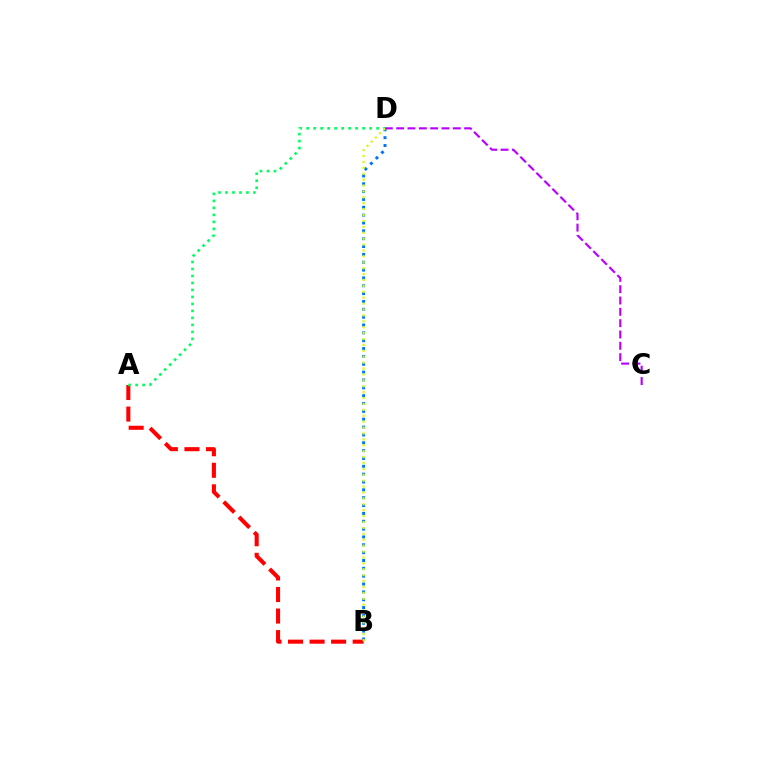{('B', 'D'): [{'color': '#0074ff', 'line_style': 'dotted', 'thickness': 2.13}, {'color': '#d1ff00', 'line_style': 'dotted', 'thickness': 1.6}], ('A', 'B'): [{'color': '#ff0000', 'line_style': 'dashed', 'thickness': 2.93}], ('C', 'D'): [{'color': '#b900ff', 'line_style': 'dashed', 'thickness': 1.54}], ('A', 'D'): [{'color': '#00ff5c', 'line_style': 'dotted', 'thickness': 1.9}]}